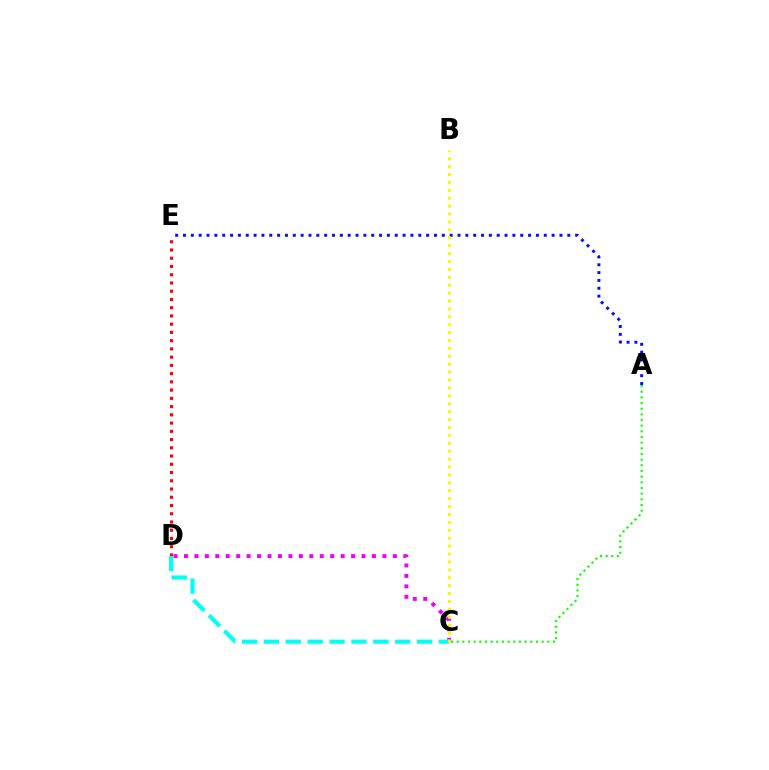{('D', 'E'): [{'color': '#ff0000', 'line_style': 'dotted', 'thickness': 2.24}], ('A', 'E'): [{'color': '#0010ff', 'line_style': 'dotted', 'thickness': 2.13}], ('A', 'C'): [{'color': '#08ff00', 'line_style': 'dotted', 'thickness': 1.54}], ('C', 'D'): [{'color': '#ee00ff', 'line_style': 'dotted', 'thickness': 2.84}, {'color': '#00fff6', 'line_style': 'dashed', 'thickness': 2.97}], ('B', 'C'): [{'color': '#fcf500', 'line_style': 'dotted', 'thickness': 2.15}]}